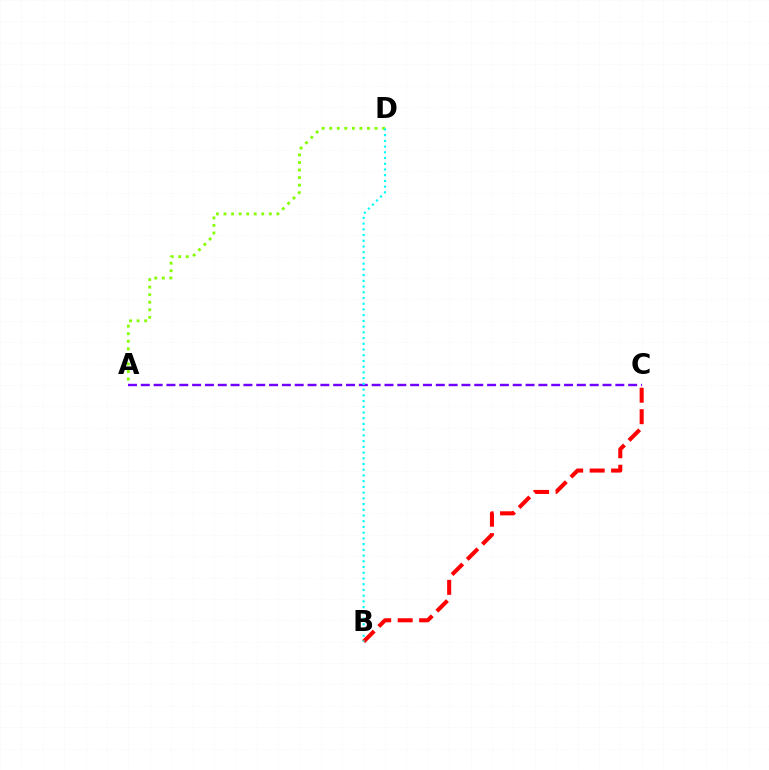{('A', 'C'): [{'color': '#7200ff', 'line_style': 'dashed', 'thickness': 1.74}], ('B', 'C'): [{'color': '#ff0000', 'line_style': 'dashed', 'thickness': 2.92}], ('A', 'D'): [{'color': '#84ff00', 'line_style': 'dotted', 'thickness': 2.05}], ('B', 'D'): [{'color': '#00fff6', 'line_style': 'dotted', 'thickness': 1.56}]}